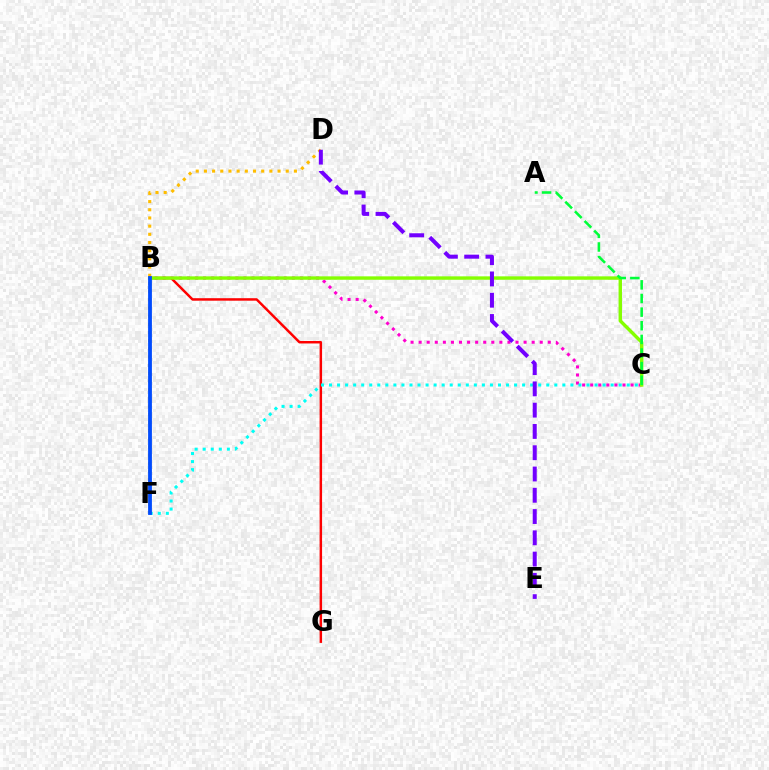{('B', 'C'): [{'color': '#ff00cf', 'line_style': 'dotted', 'thickness': 2.19}, {'color': '#84ff00', 'line_style': 'solid', 'thickness': 2.46}], ('B', 'G'): [{'color': '#ff0000', 'line_style': 'solid', 'thickness': 1.79}], ('C', 'F'): [{'color': '#00fff6', 'line_style': 'dotted', 'thickness': 2.19}], ('D', 'F'): [{'color': '#ffbd00', 'line_style': 'dotted', 'thickness': 2.22}], ('D', 'E'): [{'color': '#7200ff', 'line_style': 'dashed', 'thickness': 2.89}], ('B', 'F'): [{'color': '#004bff', 'line_style': 'solid', 'thickness': 2.74}], ('A', 'C'): [{'color': '#00ff39', 'line_style': 'dashed', 'thickness': 1.85}]}